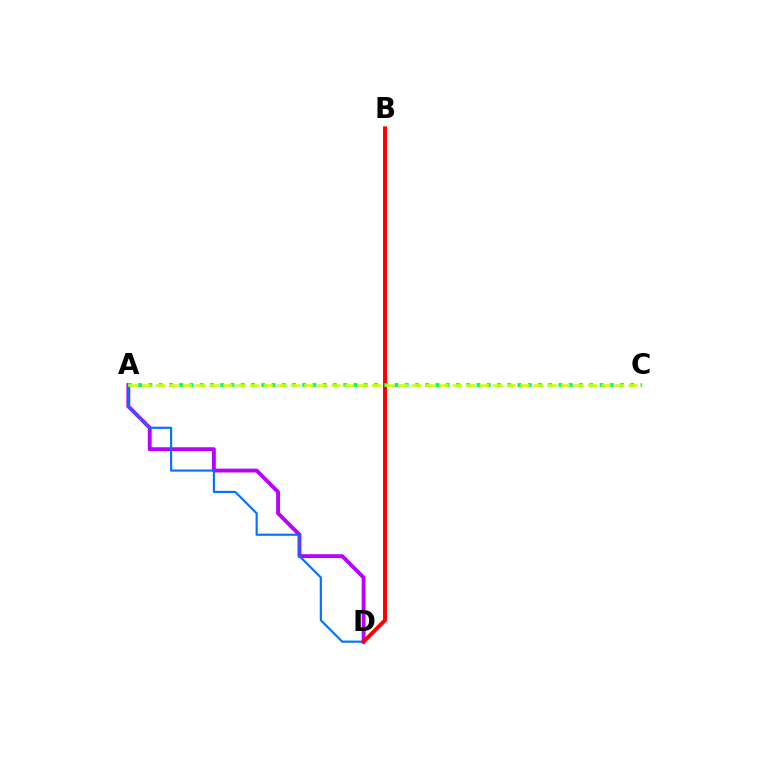{('A', 'D'): [{'color': '#b900ff', 'line_style': 'solid', 'thickness': 2.77}, {'color': '#0074ff', 'line_style': 'solid', 'thickness': 1.56}], ('B', 'D'): [{'color': '#ff0000', 'line_style': 'solid', 'thickness': 2.83}], ('A', 'C'): [{'color': '#00ff5c', 'line_style': 'dotted', 'thickness': 2.79}, {'color': '#d1ff00', 'line_style': 'dashed', 'thickness': 1.83}]}